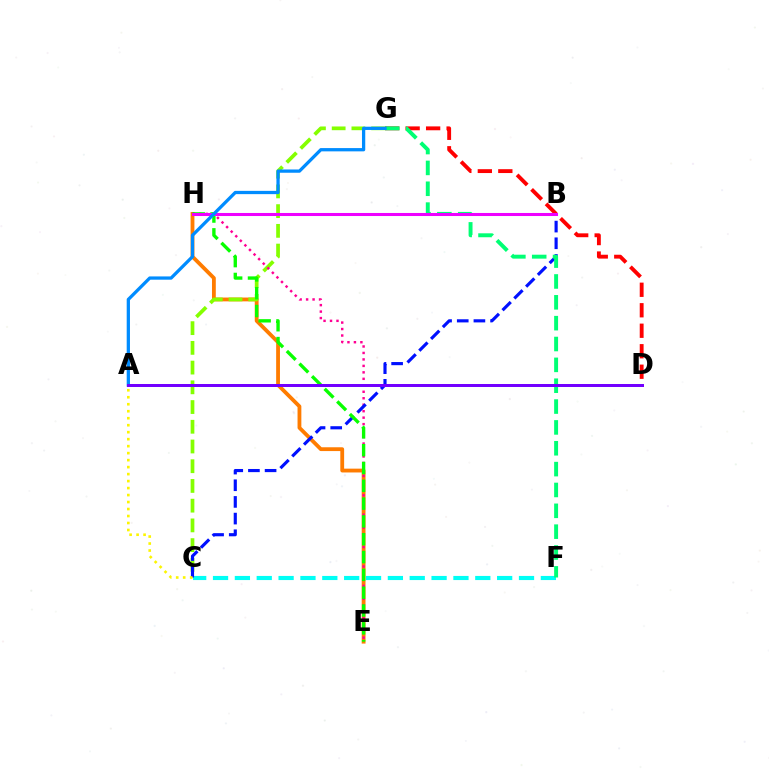{('E', 'H'): [{'color': '#ff7c00', 'line_style': 'solid', 'thickness': 2.74}, {'color': '#ff0094', 'line_style': 'dotted', 'thickness': 1.76}, {'color': '#08ff00', 'line_style': 'dashed', 'thickness': 2.42}], ('D', 'G'): [{'color': '#ff0000', 'line_style': 'dashed', 'thickness': 2.78}], ('C', 'G'): [{'color': '#84ff00', 'line_style': 'dashed', 'thickness': 2.68}], ('C', 'F'): [{'color': '#00fff6', 'line_style': 'dashed', 'thickness': 2.97}], ('B', 'C'): [{'color': '#0010ff', 'line_style': 'dashed', 'thickness': 2.26}], ('F', 'G'): [{'color': '#00ff74', 'line_style': 'dashed', 'thickness': 2.83}], ('B', 'H'): [{'color': '#ee00ff', 'line_style': 'solid', 'thickness': 2.2}], ('A', 'C'): [{'color': '#fcf500', 'line_style': 'dotted', 'thickness': 1.9}], ('A', 'G'): [{'color': '#008cff', 'line_style': 'solid', 'thickness': 2.35}], ('A', 'D'): [{'color': '#7200ff', 'line_style': 'solid', 'thickness': 2.16}]}